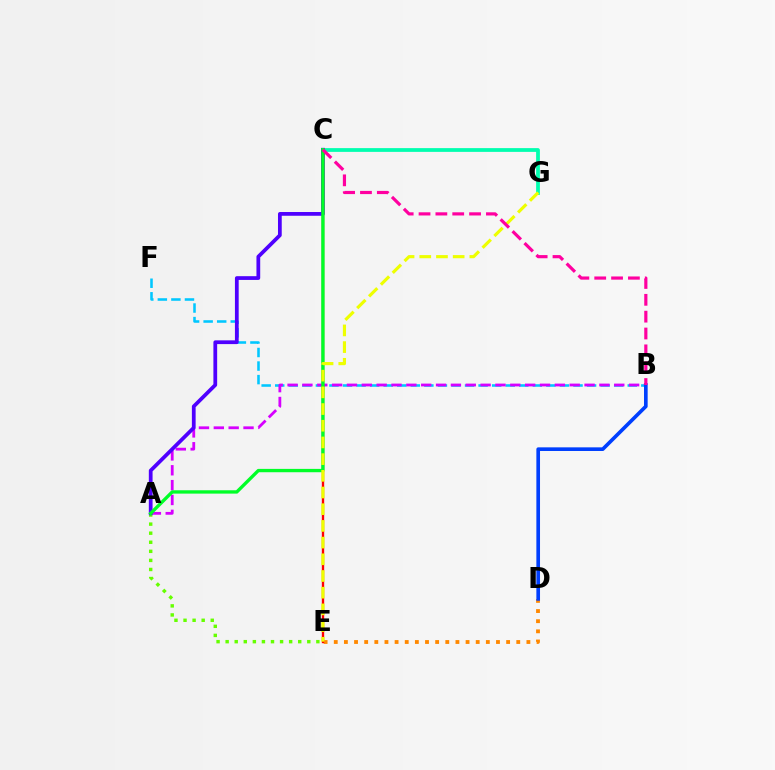{('B', 'F'): [{'color': '#00c7ff', 'line_style': 'dashed', 'thickness': 1.84}], ('D', 'E'): [{'color': '#ff8800', 'line_style': 'dotted', 'thickness': 2.75}], ('A', 'B'): [{'color': '#d600ff', 'line_style': 'dashed', 'thickness': 2.02}], ('B', 'D'): [{'color': '#003fff', 'line_style': 'solid', 'thickness': 2.63}], ('A', 'E'): [{'color': '#66ff00', 'line_style': 'dotted', 'thickness': 2.46}], ('C', 'G'): [{'color': '#00ffaf', 'line_style': 'solid', 'thickness': 2.71}], ('A', 'C'): [{'color': '#4f00ff', 'line_style': 'solid', 'thickness': 2.7}, {'color': '#00ff27', 'line_style': 'solid', 'thickness': 2.4}], ('C', 'E'): [{'color': '#ff0000', 'line_style': 'solid', 'thickness': 1.7}], ('E', 'G'): [{'color': '#eeff00', 'line_style': 'dashed', 'thickness': 2.27}], ('B', 'C'): [{'color': '#ff00a0', 'line_style': 'dashed', 'thickness': 2.29}]}